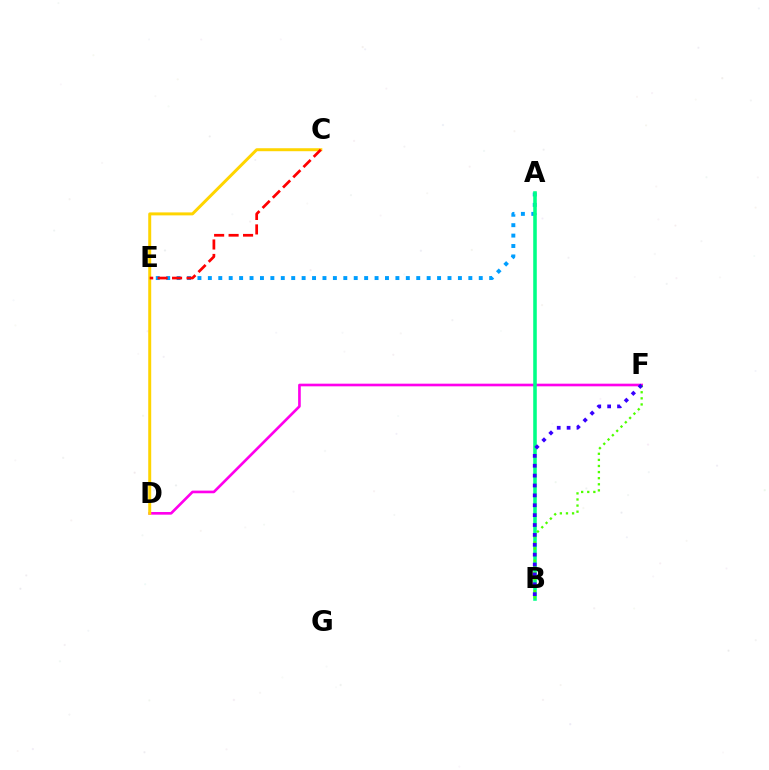{('D', 'F'): [{'color': '#ff00ed', 'line_style': 'solid', 'thickness': 1.91}], ('C', 'D'): [{'color': '#ffd500', 'line_style': 'solid', 'thickness': 2.14}], ('A', 'E'): [{'color': '#009eff', 'line_style': 'dotted', 'thickness': 2.83}], ('A', 'B'): [{'color': '#00ff86', 'line_style': 'solid', 'thickness': 2.56}], ('B', 'F'): [{'color': '#4fff00', 'line_style': 'dotted', 'thickness': 1.66}, {'color': '#3700ff', 'line_style': 'dotted', 'thickness': 2.68}], ('C', 'E'): [{'color': '#ff0000', 'line_style': 'dashed', 'thickness': 1.96}]}